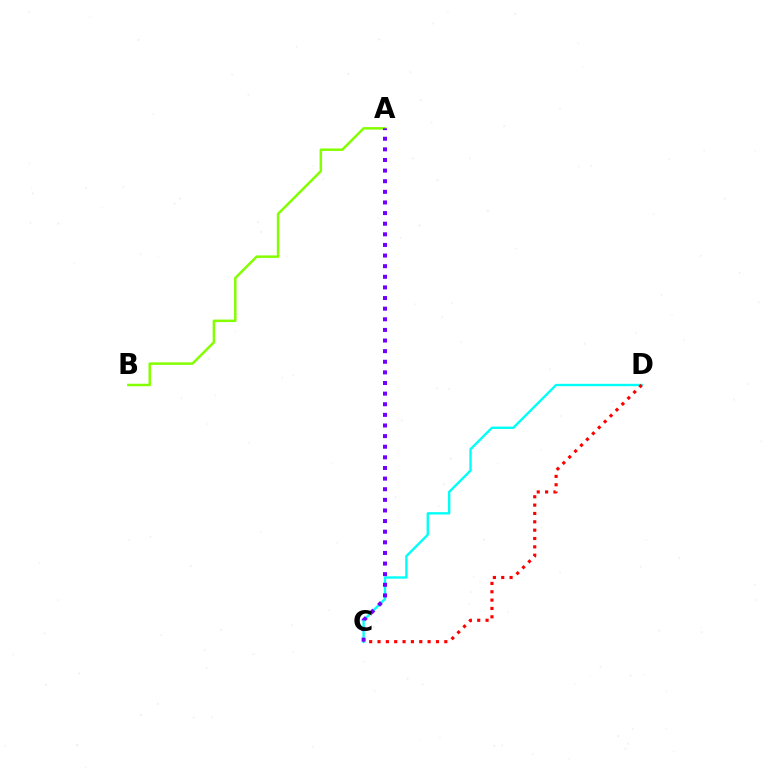{('A', 'B'): [{'color': '#84ff00', 'line_style': 'solid', 'thickness': 1.8}], ('C', 'D'): [{'color': '#00fff6', 'line_style': 'solid', 'thickness': 1.71}, {'color': '#ff0000', 'line_style': 'dotted', 'thickness': 2.27}], ('A', 'C'): [{'color': '#7200ff', 'line_style': 'dotted', 'thickness': 2.89}]}